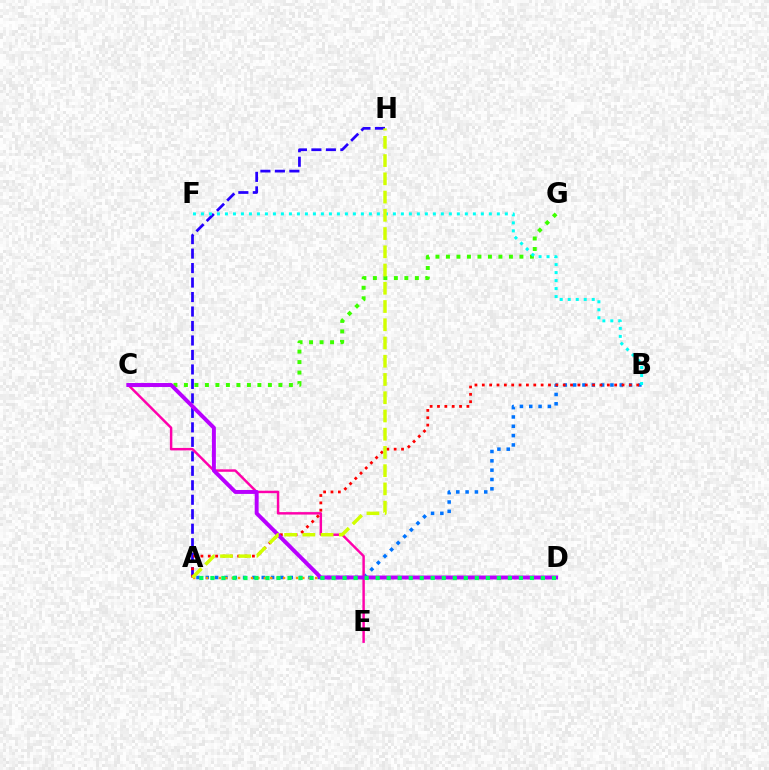{('A', 'B'): [{'color': '#0074ff', 'line_style': 'dotted', 'thickness': 2.53}, {'color': '#ff0000', 'line_style': 'dotted', 'thickness': 2.0}], ('A', 'D'): [{'color': '#ff9400', 'line_style': 'dotted', 'thickness': 1.74}, {'color': '#00ff5c', 'line_style': 'dotted', 'thickness': 2.99}], ('A', 'H'): [{'color': '#2500ff', 'line_style': 'dashed', 'thickness': 1.97}, {'color': '#d1ff00', 'line_style': 'dashed', 'thickness': 2.48}], ('C', 'E'): [{'color': '#ff00ac', 'line_style': 'solid', 'thickness': 1.77}], ('C', 'G'): [{'color': '#3dff00', 'line_style': 'dotted', 'thickness': 2.85}], ('C', 'D'): [{'color': '#b900ff', 'line_style': 'solid', 'thickness': 2.84}], ('B', 'F'): [{'color': '#00fff6', 'line_style': 'dotted', 'thickness': 2.17}]}